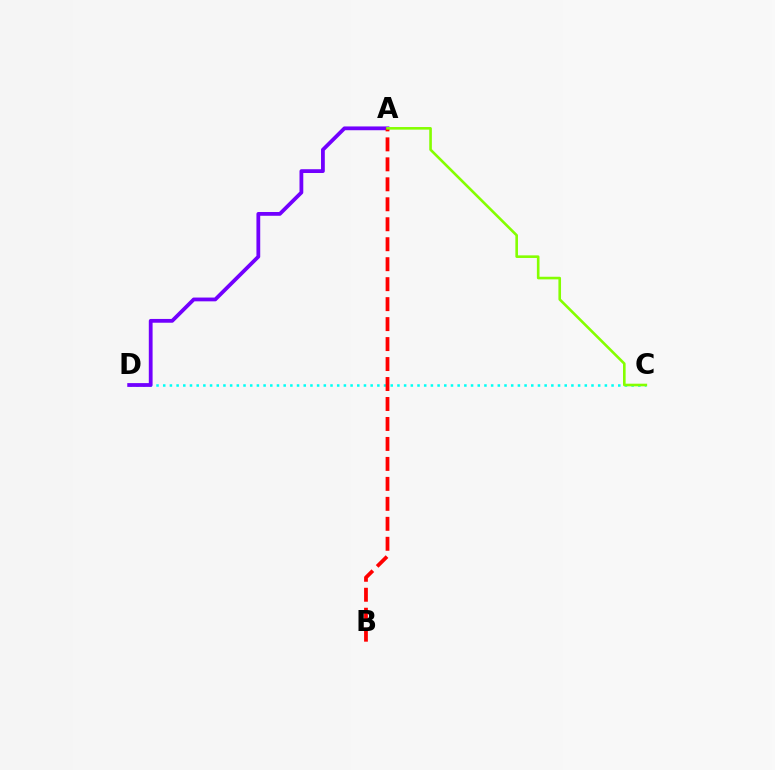{('C', 'D'): [{'color': '#00fff6', 'line_style': 'dotted', 'thickness': 1.82}], ('A', 'D'): [{'color': '#7200ff', 'line_style': 'solid', 'thickness': 2.73}], ('A', 'B'): [{'color': '#ff0000', 'line_style': 'dashed', 'thickness': 2.71}], ('A', 'C'): [{'color': '#84ff00', 'line_style': 'solid', 'thickness': 1.88}]}